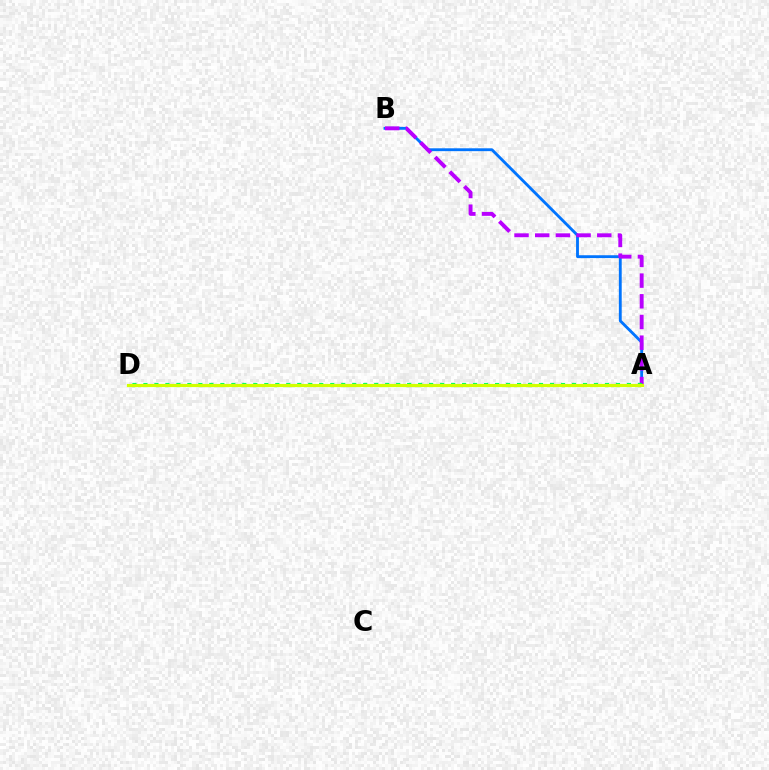{('A', 'B'): [{'color': '#0074ff', 'line_style': 'solid', 'thickness': 2.06}, {'color': '#b900ff', 'line_style': 'dashed', 'thickness': 2.81}], ('A', 'D'): [{'color': '#ff0000', 'line_style': 'dashed', 'thickness': 1.9}, {'color': '#00ff5c', 'line_style': 'dotted', 'thickness': 2.99}, {'color': '#d1ff00', 'line_style': 'solid', 'thickness': 2.28}]}